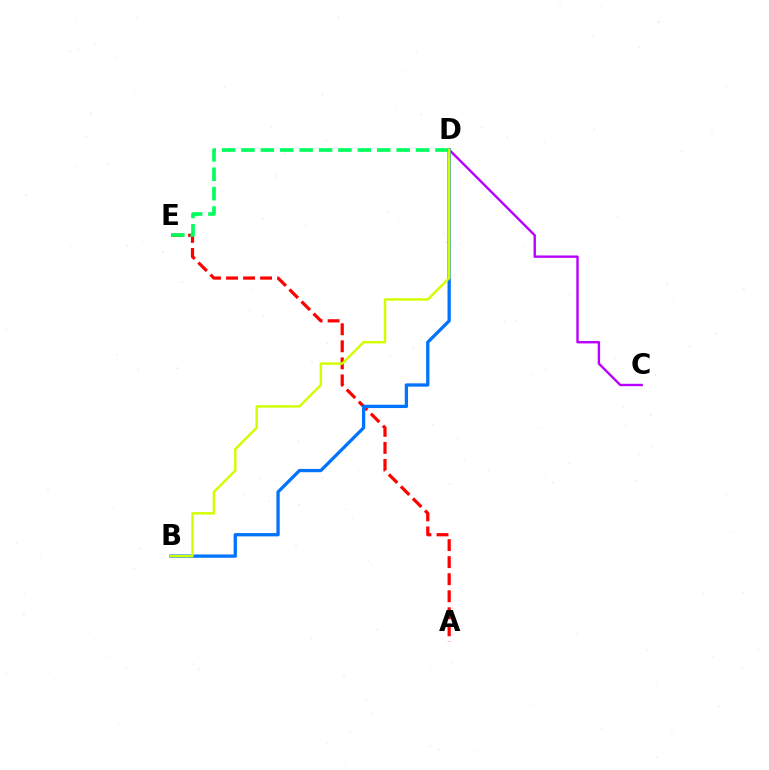{('C', 'D'): [{'color': '#b900ff', 'line_style': 'solid', 'thickness': 1.72}], ('A', 'E'): [{'color': '#ff0000', 'line_style': 'dashed', 'thickness': 2.32}], ('B', 'D'): [{'color': '#0074ff', 'line_style': 'solid', 'thickness': 2.37}, {'color': '#d1ff00', 'line_style': 'solid', 'thickness': 1.77}], ('D', 'E'): [{'color': '#00ff5c', 'line_style': 'dashed', 'thickness': 2.64}]}